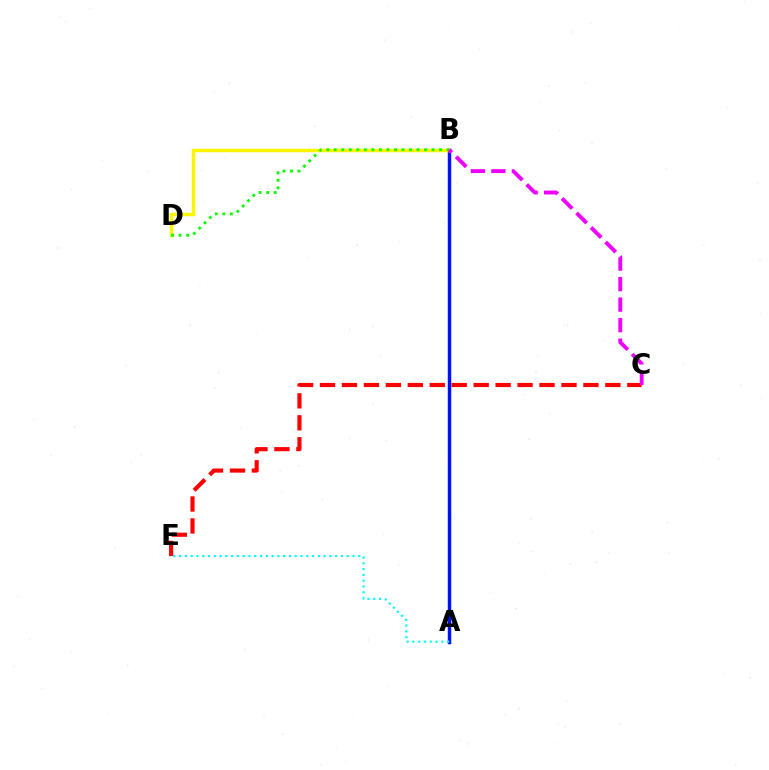{('C', 'E'): [{'color': '#ff0000', 'line_style': 'dashed', 'thickness': 2.98}], ('A', 'B'): [{'color': '#0010ff', 'line_style': 'solid', 'thickness': 2.49}], ('B', 'D'): [{'color': '#fcf500', 'line_style': 'solid', 'thickness': 2.51}, {'color': '#08ff00', 'line_style': 'dotted', 'thickness': 2.04}], ('A', 'E'): [{'color': '#00fff6', 'line_style': 'dotted', 'thickness': 1.57}], ('B', 'C'): [{'color': '#ee00ff', 'line_style': 'dashed', 'thickness': 2.79}]}